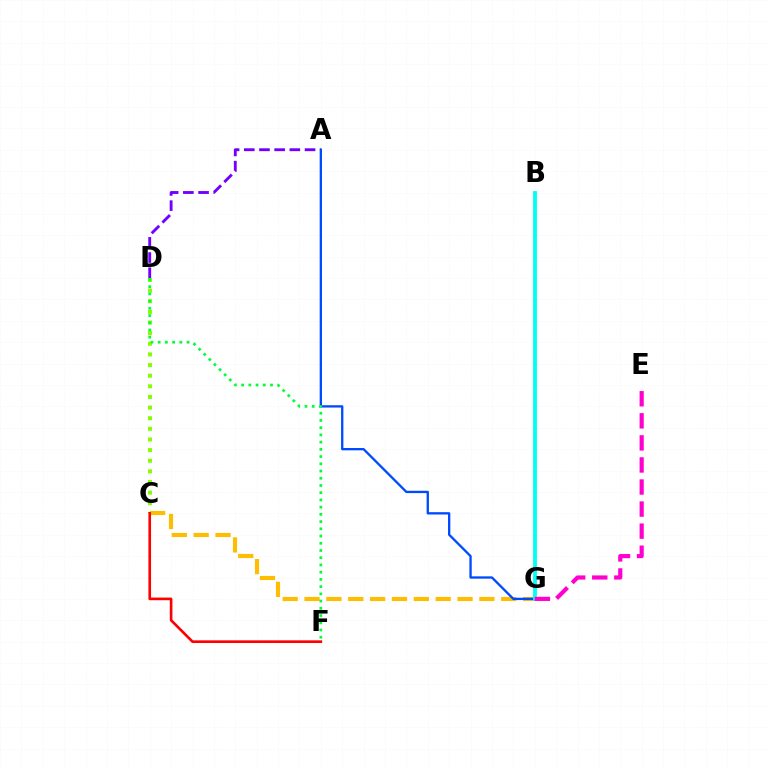{('A', 'D'): [{'color': '#7200ff', 'line_style': 'dashed', 'thickness': 2.06}], ('C', 'G'): [{'color': '#ffbd00', 'line_style': 'dashed', 'thickness': 2.97}], ('A', 'G'): [{'color': '#004bff', 'line_style': 'solid', 'thickness': 1.67}], ('B', 'G'): [{'color': '#00fff6', 'line_style': 'solid', 'thickness': 2.76}], ('C', 'D'): [{'color': '#84ff00', 'line_style': 'dotted', 'thickness': 2.89}], ('D', 'F'): [{'color': '#00ff39', 'line_style': 'dotted', 'thickness': 1.96}], ('E', 'G'): [{'color': '#ff00cf', 'line_style': 'dashed', 'thickness': 3.0}], ('C', 'F'): [{'color': '#ff0000', 'line_style': 'solid', 'thickness': 1.9}]}